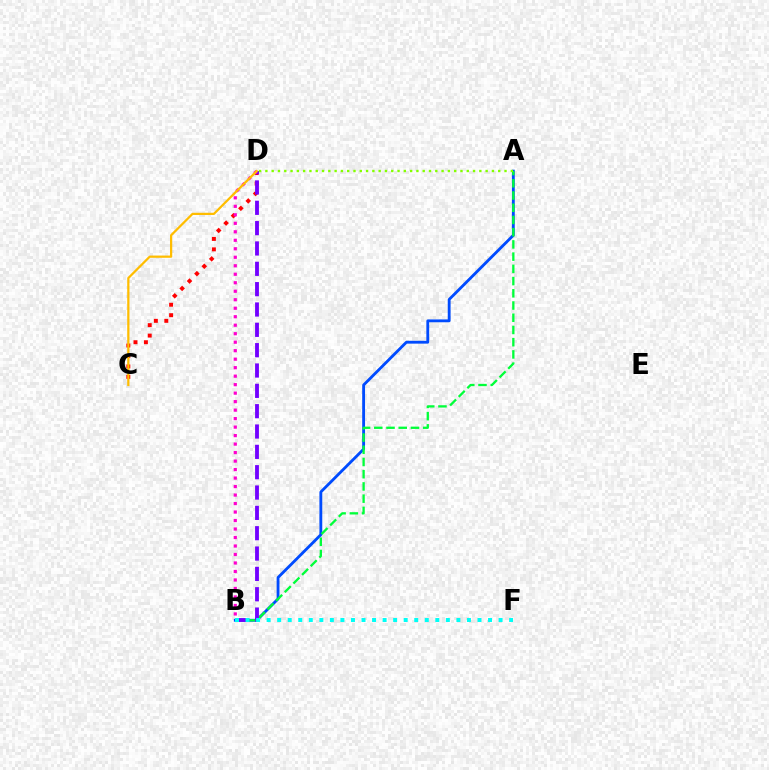{('A', 'B'): [{'color': '#004bff', 'line_style': 'solid', 'thickness': 2.04}, {'color': '#00ff39', 'line_style': 'dashed', 'thickness': 1.66}], ('C', 'D'): [{'color': '#ff0000', 'line_style': 'dotted', 'thickness': 2.84}, {'color': '#ffbd00', 'line_style': 'solid', 'thickness': 1.61}], ('B', 'D'): [{'color': '#7200ff', 'line_style': 'dashed', 'thickness': 2.76}, {'color': '#ff00cf', 'line_style': 'dotted', 'thickness': 2.31}], ('B', 'F'): [{'color': '#00fff6', 'line_style': 'dotted', 'thickness': 2.86}], ('A', 'D'): [{'color': '#84ff00', 'line_style': 'dotted', 'thickness': 1.71}]}